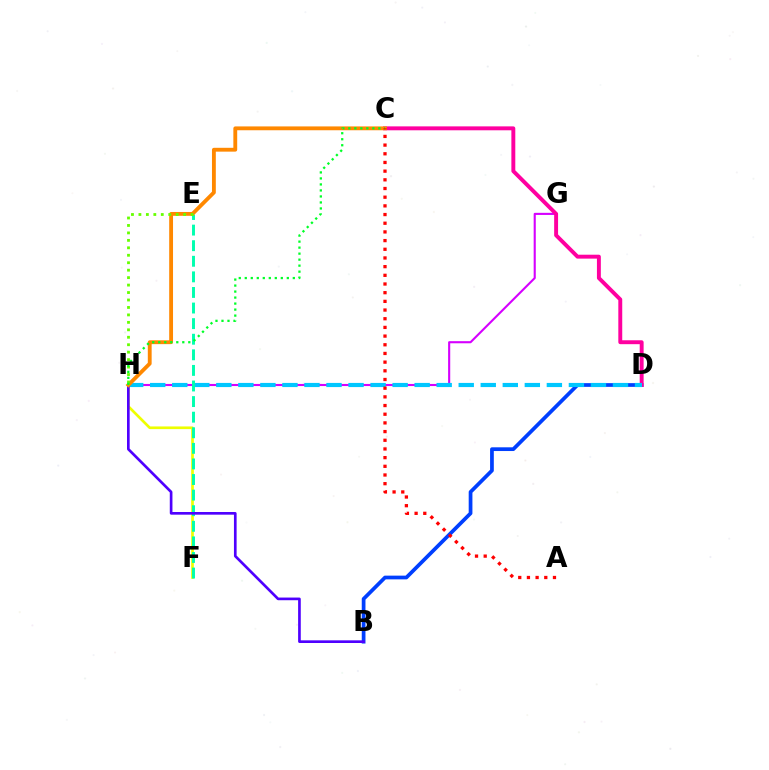{('B', 'D'): [{'color': '#003fff', 'line_style': 'solid', 'thickness': 2.68}], ('F', 'H'): [{'color': '#eeff00', 'line_style': 'solid', 'thickness': 1.93}], ('G', 'H'): [{'color': '#d600ff', 'line_style': 'solid', 'thickness': 1.52}], ('C', 'D'): [{'color': '#ff00a0', 'line_style': 'solid', 'thickness': 2.82}], ('D', 'H'): [{'color': '#00c7ff', 'line_style': 'dashed', 'thickness': 2.99}], ('E', 'F'): [{'color': '#00ffaf', 'line_style': 'dashed', 'thickness': 2.12}], ('B', 'H'): [{'color': '#4f00ff', 'line_style': 'solid', 'thickness': 1.92}], ('C', 'H'): [{'color': '#ff8800', 'line_style': 'solid', 'thickness': 2.77}, {'color': '#00ff27', 'line_style': 'dotted', 'thickness': 1.63}], ('E', 'H'): [{'color': '#66ff00', 'line_style': 'dotted', 'thickness': 2.03}], ('A', 'C'): [{'color': '#ff0000', 'line_style': 'dotted', 'thickness': 2.36}]}